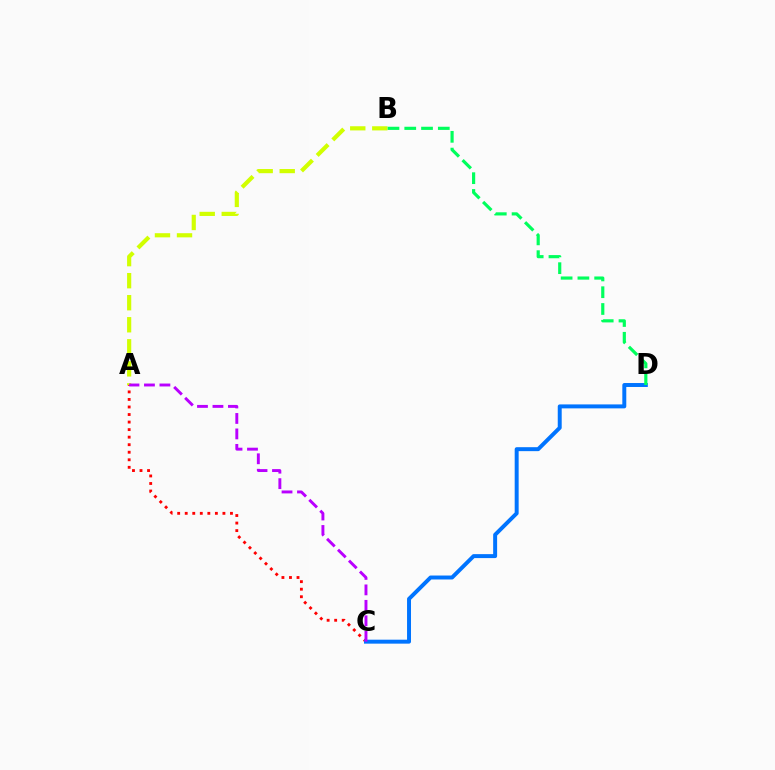{('A', 'C'): [{'color': '#ff0000', 'line_style': 'dotted', 'thickness': 2.05}, {'color': '#b900ff', 'line_style': 'dashed', 'thickness': 2.1}], ('A', 'B'): [{'color': '#d1ff00', 'line_style': 'dashed', 'thickness': 2.99}], ('C', 'D'): [{'color': '#0074ff', 'line_style': 'solid', 'thickness': 2.85}], ('B', 'D'): [{'color': '#00ff5c', 'line_style': 'dashed', 'thickness': 2.28}]}